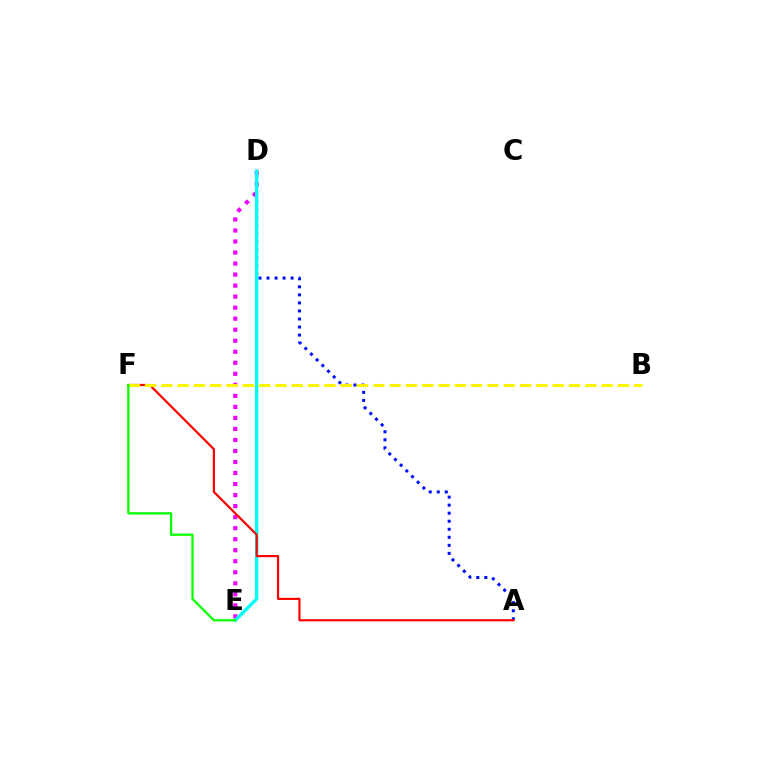{('A', 'D'): [{'color': '#0010ff', 'line_style': 'dotted', 'thickness': 2.18}], ('D', 'E'): [{'color': '#ee00ff', 'line_style': 'dotted', 'thickness': 3.0}, {'color': '#00fff6', 'line_style': 'solid', 'thickness': 2.43}], ('A', 'F'): [{'color': '#ff0000', 'line_style': 'solid', 'thickness': 1.59}], ('B', 'F'): [{'color': '#fcf500', 'line_style': 'dashed', 'thickness': 2.22}], ('E', 'F'): [{'color': '#08ff00', 'line_style': 'solid', 'thickness': 1.62}]}